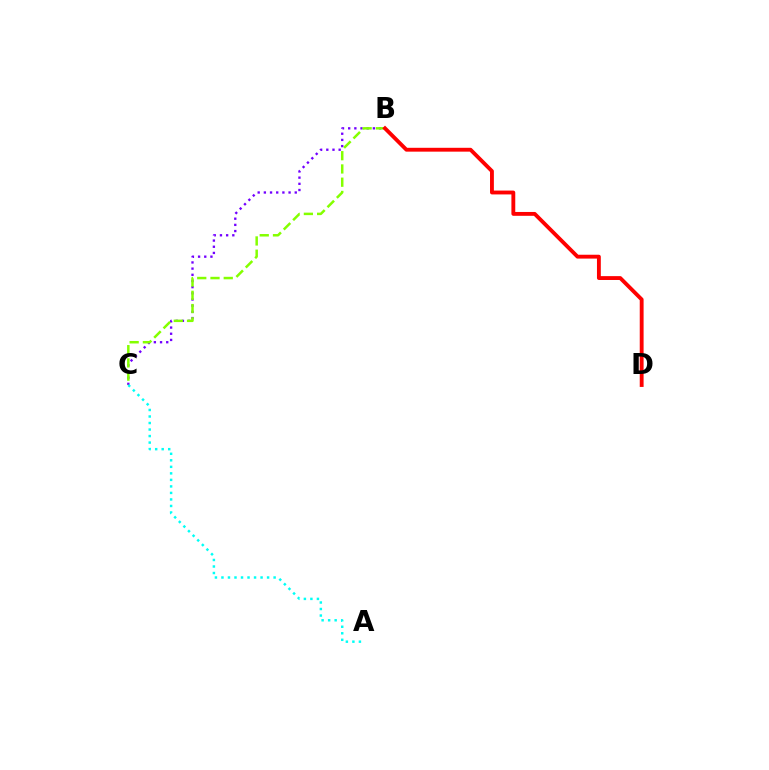{('B', 'C'): [{'color': '#7200ff', 'line_style': 'dotted', 'thickness': 1.68}, {'color': '#84ff00', 'line_style': 'dashed', 'thickness': 1.8}], ('B', 'D'): [{'color': '#ff0000', 'line_style': 'solid', 'thickness': 2.78}], ('A', 'C'): [{'color': '#00fff6', 'line_style': 'dotted', 'thickness': 1.77}]}